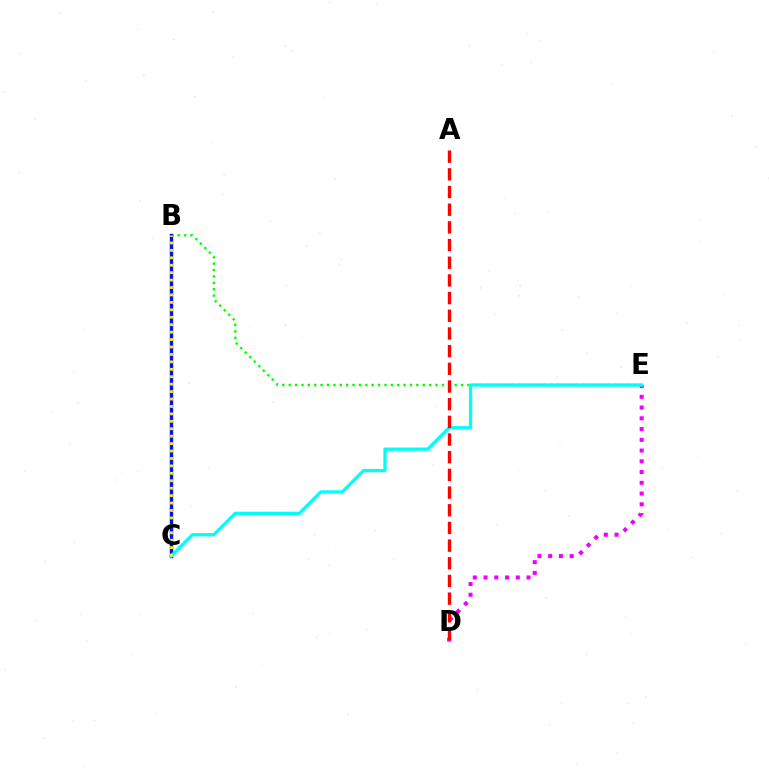{('B', 'E'): [{'color': '#08ff00', 'line_style': 'dotted', 'thickness': 1.73}], ('D', 'E'): [{'color': '#ee00ff', 'line_style': 'dotted', 'thickness': 2.92}], ('B', 'C'): [{'color': '#0010ff', 'line_style': 'solid', 'thickness': 2.45}, {'color': '#fcf500', 'line_style': 'dotted', 'thickness': 2.02}], ('C', 'E'): [{'color': '#00fff6', 'line_style': 'solid', 'thickness': 2.37}], ('A', 'D'): [{'color': '#ff0000', 'line_style': 'dashed', 'thickness': 2.4}]}